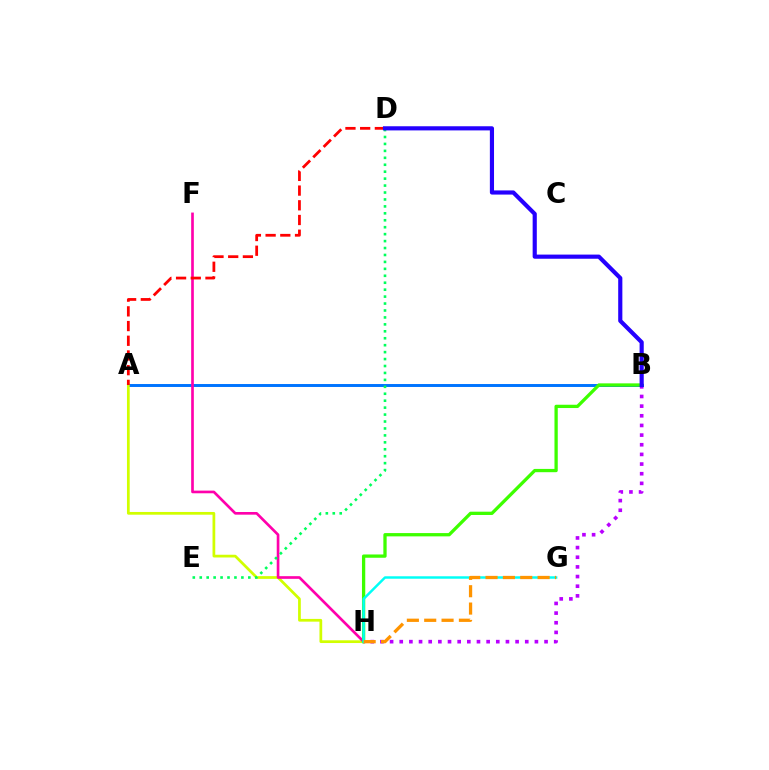{('B', 'H'): [{'color': '#b900ff', 'line_style': 'dotted', 'thickness': 2.62}, {'color': '#3dff00', 'line_style': 'solid', 'thickness': 2.37}], ('A', 'B'): [{'color': '#0074ff', 'line_style': 'solid', 'thickness': 2.12}], ('A', 'H'): [{'color': '#d1ff00', 'line_style': 'solid', 'thickness': 1.97}], ('F', 'H'): [{'color': '#ff00ac', 'line_style': 'solid', 'thickness': 1.92}], ('G', 'H'): [{'color': '#00fff6', 'line_style': 'solid', 'thickness': 1.77}, {'color': '#ff9400', 'line_style': 'dashed', 'thickness': 2.36}], ('D', 'E'): [{'color': '#00ff5c', 'line_style': 'dotted', 'thickness': 1.89}], ('A', 'D'): [{'color': '#ff0000', 'line_style': 'dashed', 'thickness': 2.0}], ('B', 'D'): [{'color': '#2500ff', 'line_style': 'solid', 'thickness': 2.99}]}